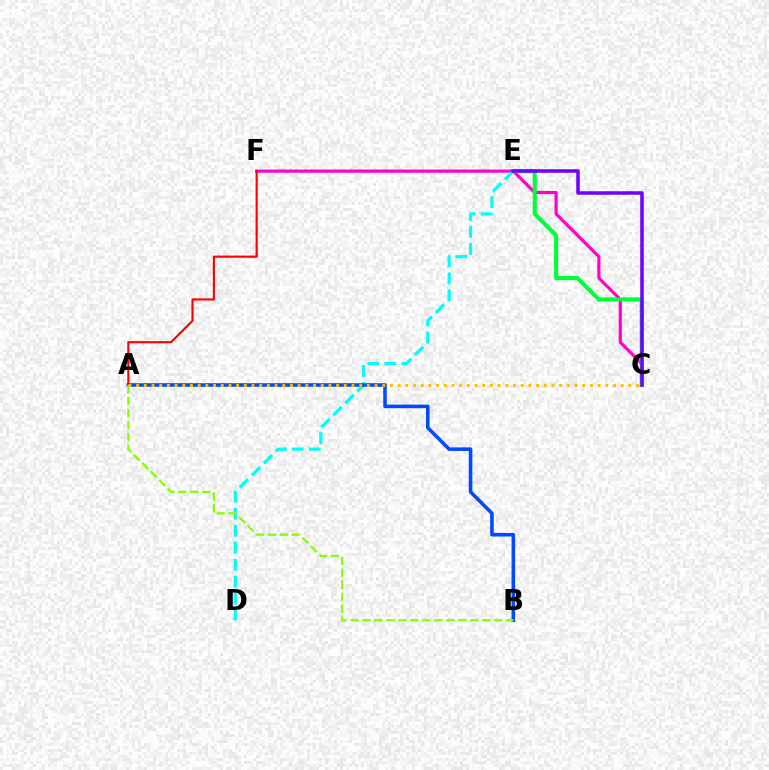{('C', 'F'): [{'color': '#ff00cf', 'line_style': 'solid', 'thickness': 2.29}], ('D', 'E'): [{'color': '#00fff6', 'line_style': 'dashed', 'thickness': 2.31}], ('C', 'E'): [{'color': '#00ff39', 'line_style': 'solid', 'thickness': 2.94}, {'color': '#7200ff', 'line_style': 'solid', 'thickness': 2.55}], ('A', 'B'): [{'color': '#004bff', 'line_style': 'solid', 'thickness': 2.58}, {'color': '#84ff00', 'line_style': 'dashed', 'thickness': 1.63}], ('A', 'F'): [{'color': '#ff0000', 'line_style': 'solid', 'thickness': 1.54}], ('A', 'C'): [{'color': '#ffbd00', 'line_style': 'dotted', 'thickness': 2.09}]}